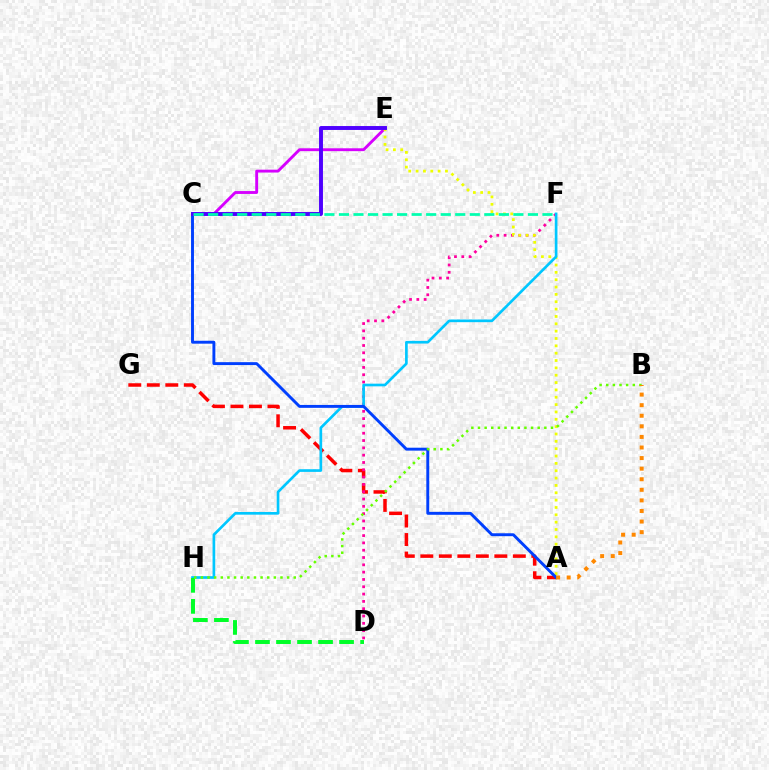{('A', 'G'): [{'color': '#ff0000', 'line_style': 'dashed', 'thickness': 2.51}], ('C', 'E'): [{'color': '#d600ff', 'line_style': 'solid', 'thickness': 2.06}, {'color': '#4f00ff', 'line_style': 'solid', 'thickness': 2.82}], ('D', 'F'): [{'color': '#ff00a0', 'line_style': 'dotted', 'thickness': 1.99}], ('A', 'E'): [{'color': '#eeff00', 'line_style': 'dotted', 'thickness': 2.0}], ('F', 'H'): [{'color': '#00c7ff', 'line_style': 'solid', 'thickness': 1.92}], ('D', 'H'): [{'color': '#00ff27', 'line_style': 'dashed', 'thickness': 2.86}], ('A', 'C'): [{'color': '#003fff', 'line_style': 'solid', 'thickness': 2.1}], ('B', 'H'): [{'color': '#66ff00', 'line_style': 'dotted', 'thickness': 1.8}], ('A', 'B'): [{'color': '#ff8800', 'line_style': 'dotted', 'thickness': 2.87}], ('C', 'F'): [{'color': '#00ffaf', 'line_style': 'dashed', 'thickness': 1.97}]}